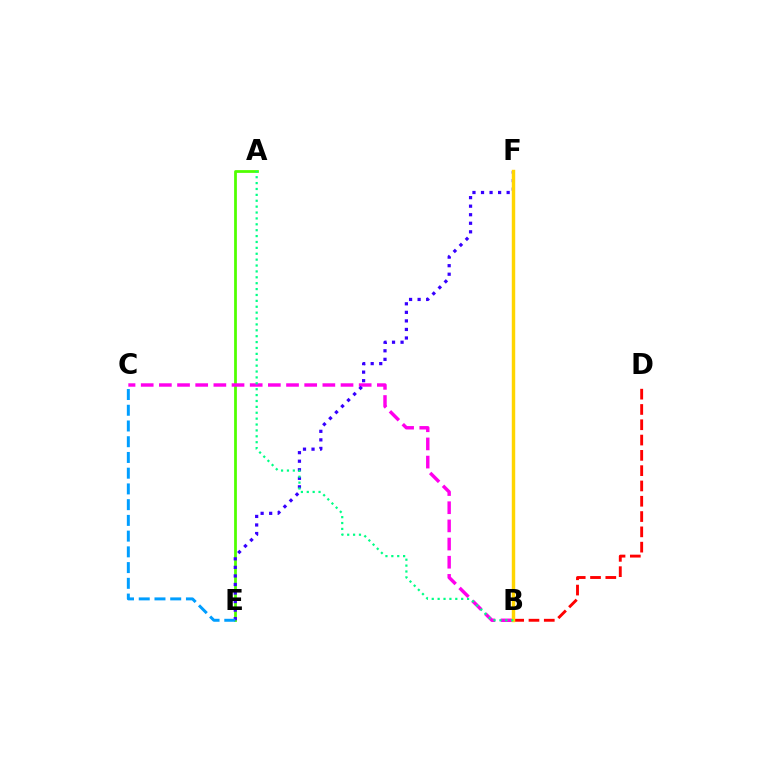{('A', 'E'): [{'color': '#4fff00', 'line_style': 'solid', 'thickness': 1.99}], ('B', 'C'): [{'color': '#ff00ed', 'line_style': 'dashed', 'thickness': 2.47}], ('B', 'D'): [{'color': '#ff0000', 'line_style': 'dashed', 'thickness': 2.08}], ('E', 'F'): [{'color': '#3700ff', 'line_style': 'dotted', 'thickness': 2.32}], ('B', 'F'): [{'color': '#ffd500', 'line_style': 'solid', 'thickness': 2.47}], ('C', 'E'): [{'color': '#009eff', 'line_style': 'dashed', 'thickness': 2.14}], ('A', 'B'): [{'color': '#00ff86', 'line_style': 'dotted', 'thickness': 1.6}]}